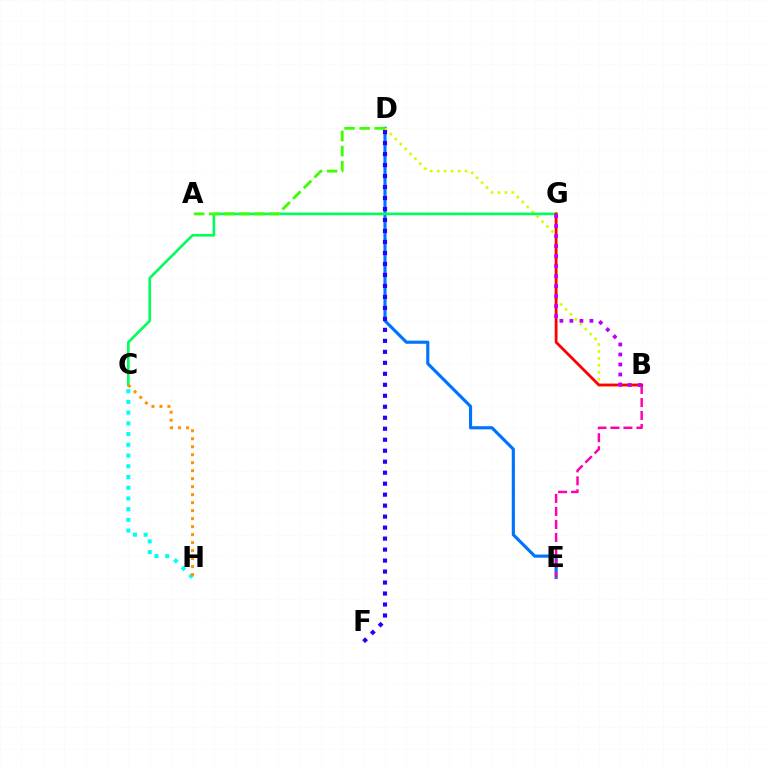{('D', 'E'): [{'color': '#0074ff', 'line_style': 'solid', 'thickness': 2.26}], ('B', 'D'): [{'color': '#d1ff00', 'line_style': 'dotted', 'thickness': 1.89}], ('D', 'F'): [{'color': '#2500ff', 'line_style': 'dotted', 'thickness': 2.98}], ('C', 'G'): [{'color': '#00ff5c', 'line_style': 'solid', 'thickness': 1.91}], ('B', 'E'): [{'color': '#ff00ac', 'line_style': 'dashed', 'thickness': 1.77}], ('B', 'G'): [{'color': '#ff0000', 'line_style': 'solid', 'thickness': 2.02}, {'color': '#b900ff', 'line_style': 'dotted', 'thickness': 2.72}], ('C', 'H'): [{'color': '#00fff6', 'line_style': 'dotted', 'thickness': 2.91}, {'color': '#ff9400', 'line_style': 'dotted', 'thickness': 2.17}], ('A', 'D'): [{'color': '#3dff00', 'line_style': 'dashed', 'thickness': 2.05}]}